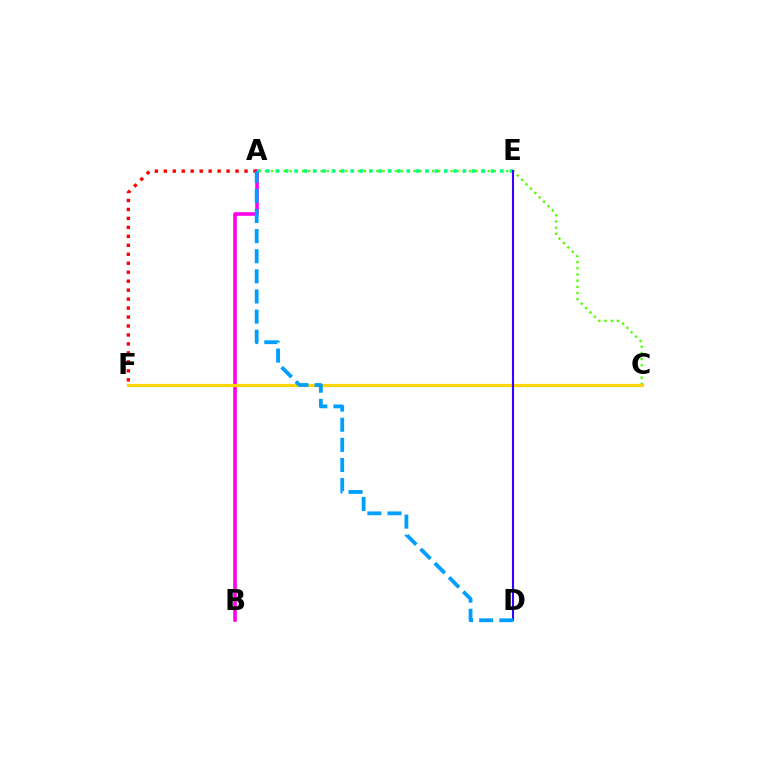{('A', 'B'): [{'color': '#ff00ed', 'line_style': 'solid', 'thickness': 2.59}], ('A', 'C'): [{'color': '#4fff00', 'line_style': 'dotted', 'thickness': 1.68}], ('A', 'E'): [{'color': '#00ff86', 'line_style': 'dotted', 'thickness': 2.54}], ('A', 'F'): [{'color': '#ff0000', 'line_style': 'dotted', 'thickness': 2.44}], ('C', 'F'): [{'color': '#ffd500', 'line_style': 'solid', 'thickness': 2.27}], ('D', 'E'): [{'color': '#3700ff', 'line_style': 'solid', 'thickness': 1.51}], ('A', 'D'): [{'color': '#009eff', 'line_style': 'dashed', 'thickness': 2.73}]}